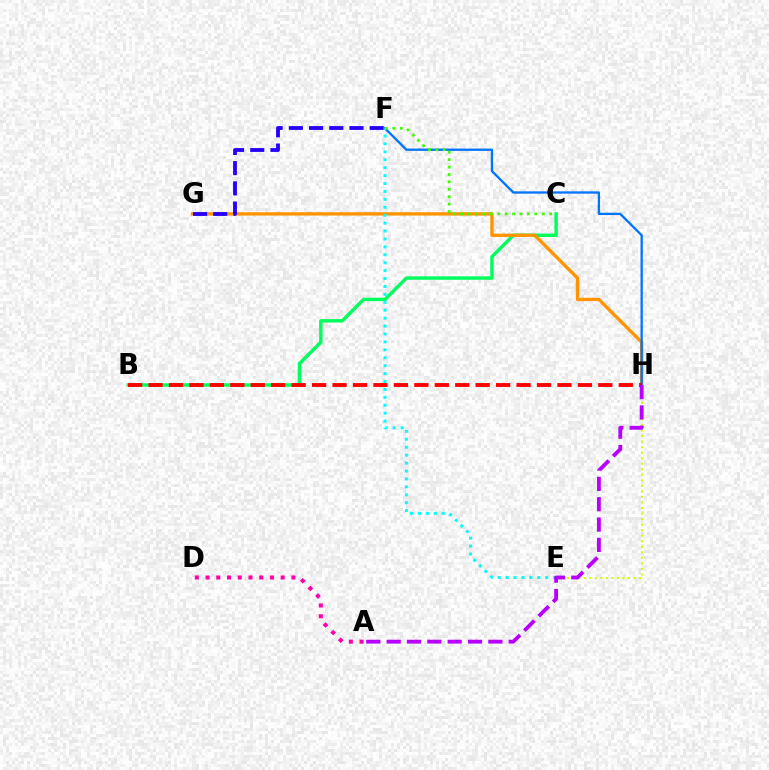{('B', 'C'): [{'color': '#00ff5c', 'line_style': 'solid', 'thickness': 2.46}], ('G', 'H'): [{'color': '#ff9400', 'line_style': 'solid', 'thickness': 2.41}], ('E', 'H'): [{'color': '#d1ff00', 'line_style': 'dotted', 'thickness': 1.5}], ('F', 'H'): [{'color': '#0074ff', 'line_style': 'solid', 'thickness': 1.67}], ('B', 'H'): [{'color': '#ff0000', 'line_style': 'dashed', 'thickness': 2.78}], ('A', 'D'): [{'color': '#ff00ac', 'line_style': 'dotted', 'thickness': 2.92}], ('F', 'G'): [{'color': '#2500ff', 'line_style': 'dashed', 'thickness': 2.74}], ('E', 'F'): [{'color': '#00fff6', 'line_style': 'dotted', 'thickness': 2.15}], ('A', 'H'): [{'color': '#b900ff', 'line_style': 'dashed', 'thickness': 2.76}], ('C', 'F'): [{'color': '#3dff00', 'line_style': 'dotted', 'thickness': 2.01}]}